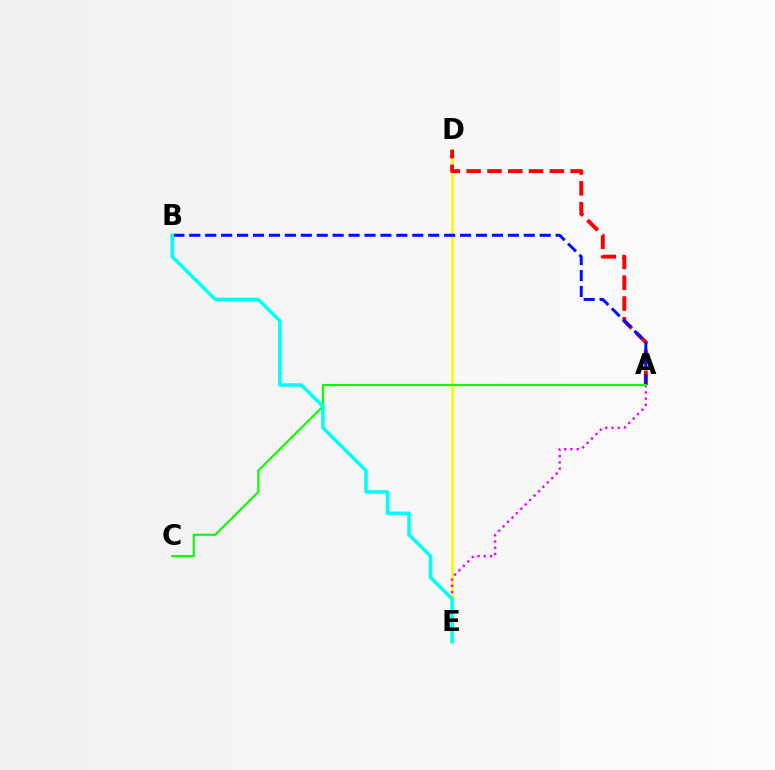{('D', 'E'): [{'color': '#fcf500', 'line_style': 'solid', 'thickness': 1.91}], ('A', 'D'): [{'color': '#ff0000', 'line_style': 'dashed', 'thickness': 2.83}], ('A', 'E'): [{'color': '#ee00ff', 'line_style': 'dotted', 'thickness': 1.69}], ('A', 'B'): [{'color': '#0010ff', 'line_style': 'dashed', 'thickness': 2.16}], ('A', 'C'): [{'color': '#08ff00', 'line_style': 'solid', 'thickness': 1.53}], ('B', 'E'): [{'color': '#00fff6', 'line_style': 'solid', 'thickness': 2.55}]}